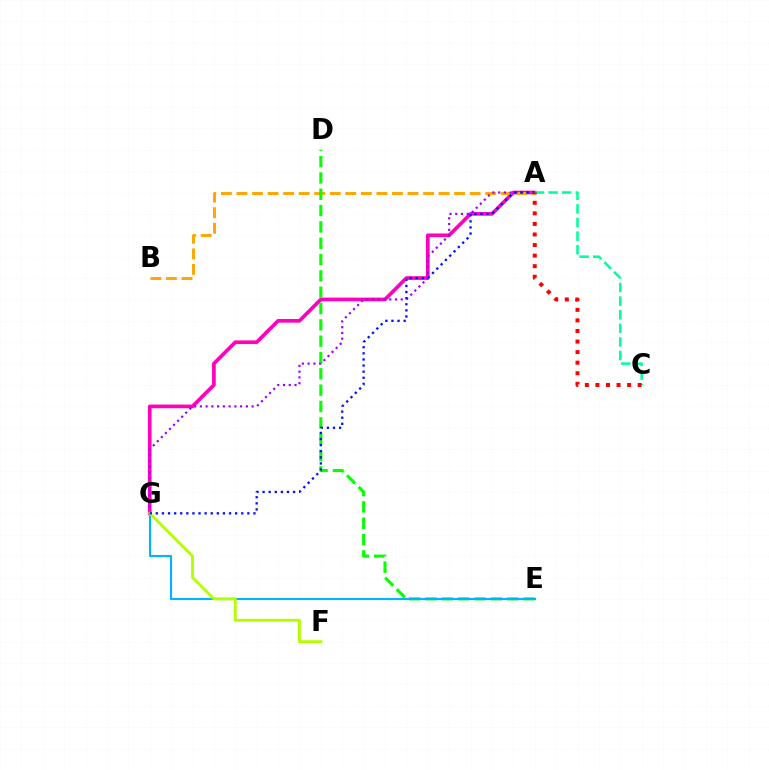{('A', 'G'): [{'color': '#ff00bd', 'line_style': 'solid', 'thickness': 2.64}, {'color': '#9b00ff', 'line_style': 'dotted', 'thickness': 1.56}, {'color': '#0010ff', 'line_style': 'dotted', 'thickness': 1.66}], ('A', 'B'): [{'color': '#ffa500', 'line_style': 'dashed', 'thickness': 2.11}], ('D', 'E'): [{'color': '#08ff00', 'line_style': 'dashed', 'thickness': 2.22}], ('E', 'G'): [{'color': '#00b5ff', 'line_style': 'solid', 'thickness': 1.54}], ('F', 'G'): [{'color': '#b3ff00', 'line_style': 'solid', 'thickness': 2.07}], ('A', 'C'): [{'color': '#00ff9d', 'line_style': 'dashed', 'thickness': 1.85}, {'color': '#ff0000', 'line_style': 'dotted', 'thickness': 2.87}]}